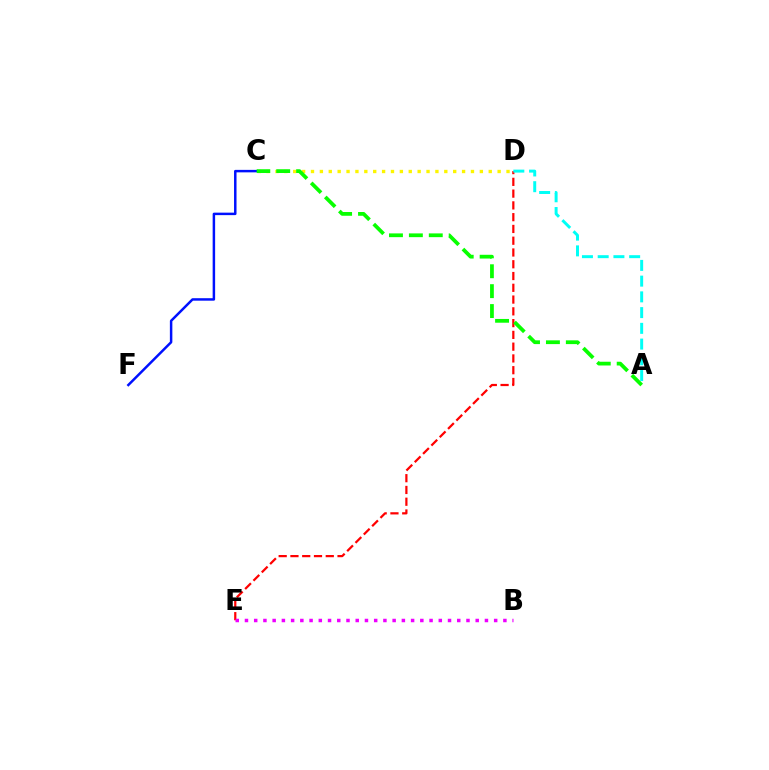{('D', 'E'): [{'color': '#ff0000', 'line_style': 'dashed', 'thickness': 1.6}], ('C', 'D'): [{'color': '#fcf500', 'line_style': 'dotted', 'thickness': 2.41}], ('C', 'F'): [{'color': '#0010ff', 'line_style': 'solid', 'thickness': 1.79}], ('B', 'E'): [{'color': '#ee00ff', 'line_style': 'dotted', 'thickness': 2.51}], ('A', 'C'): [{'color': '#08ff00', 'line_style': 'dashed', 'thickness': 2.7}], ('A', 'D'): [{'color': '#00fff6', 'line_style': 'dashed', 'thickness': 2.14}]}